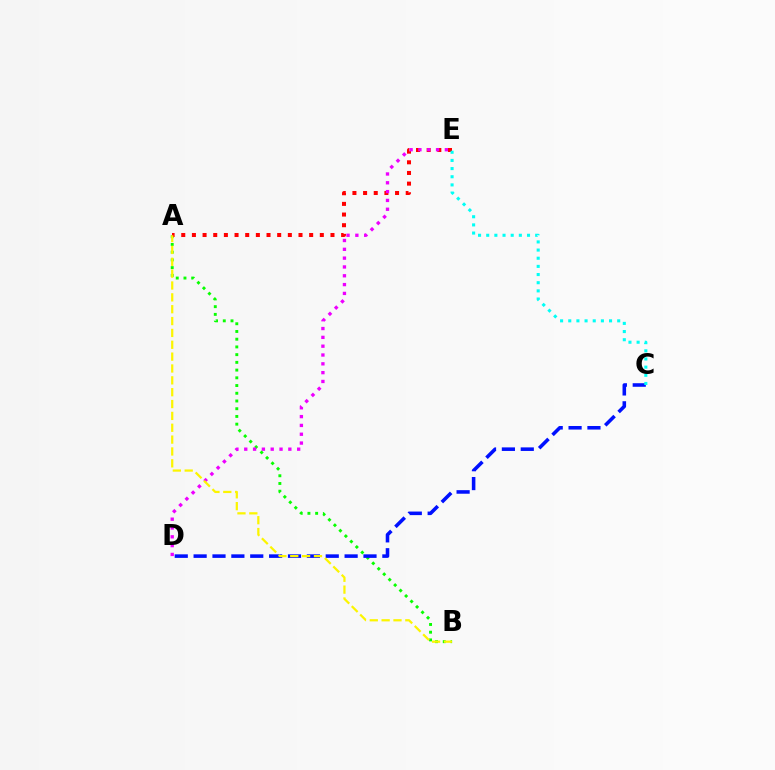{('A', 'B'): [{'color': '#08ff00', 'line_style': 'dotted', 'thickness': 2.1}, {'color': '#fcf500', 'line_style': 'dashed', 'thickness': 1.61}], ('A', 'E'): [{'color': '#ff0000', 'line_style': 'dotted', 'thickness': 2.9}], ('C', 'D'): [{'color': '#0010ff', 'line_style': 'dashed', 'thickness': 2.56}], ('C', 'E'): [{'color': '#00fff6', 'line_style': 'dotted', 'thickness': 2.22}], ('D', 'E'): [{'color': '#ee00ff', 'line_style': 'dotted', 'thickness': 2.4}]}